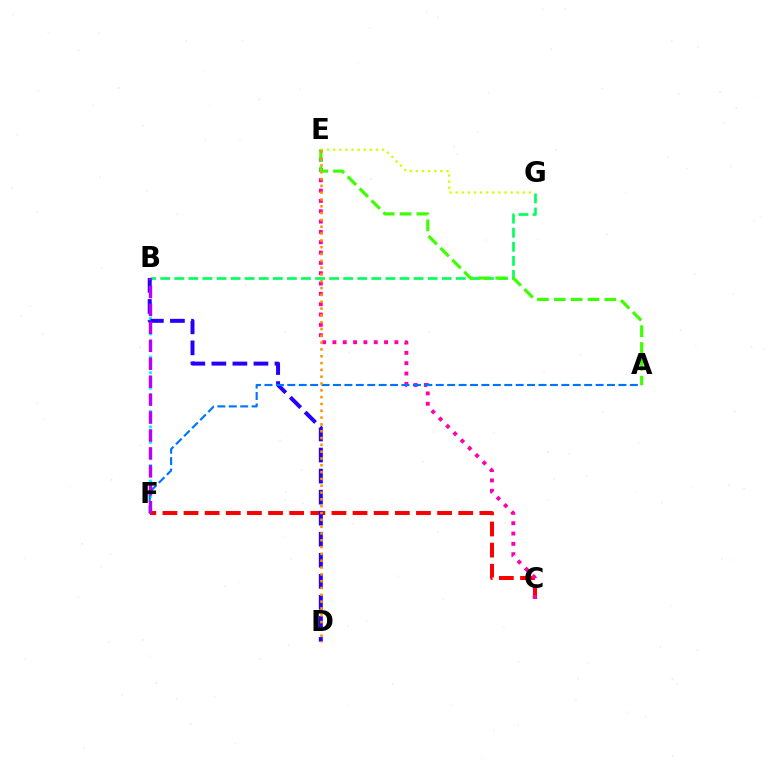{('B', 'F'): [{'color': '#00fff6', 'line_style': 'dotted', 'thickness': 2.1}, {'color': '#b900ff', 'line_style': 'dashed', 'thickness': 2.44}], ('C', 'F'): [{'color': '#ff0000', 'line_style': 'dashed', 'thickness': 2.87}], ('C', 'E'): [{'color': '#ff00ac', 'line_style': 'dotted', 'thickness': 2.81}], ('B', 'G'): [{'color': '#00ff5c', 'line_style': 'dashed', 'thickness': 1.91}], ('B', 'D'): [{'color': '#2500ff', 'line_style': 'dashed', 'thickness': 2.86}], ('A', 'F'): [{'color': '#0074ff', 'line_style': 'dashed', 'thickness': 1.55}], ('E', 'G'): [{'color': '#d1ff00', 'line_style': 'dotted', 'thickness': 1.66}], ('A', 'E'): [{'color': '#3dff00', 'line_style': 'dashed', 'thickness': 2.29}], ('D', 'E'): [{'color': '#ff9400', 'line_style': 'dotted', 'thickness': 1.85}]}